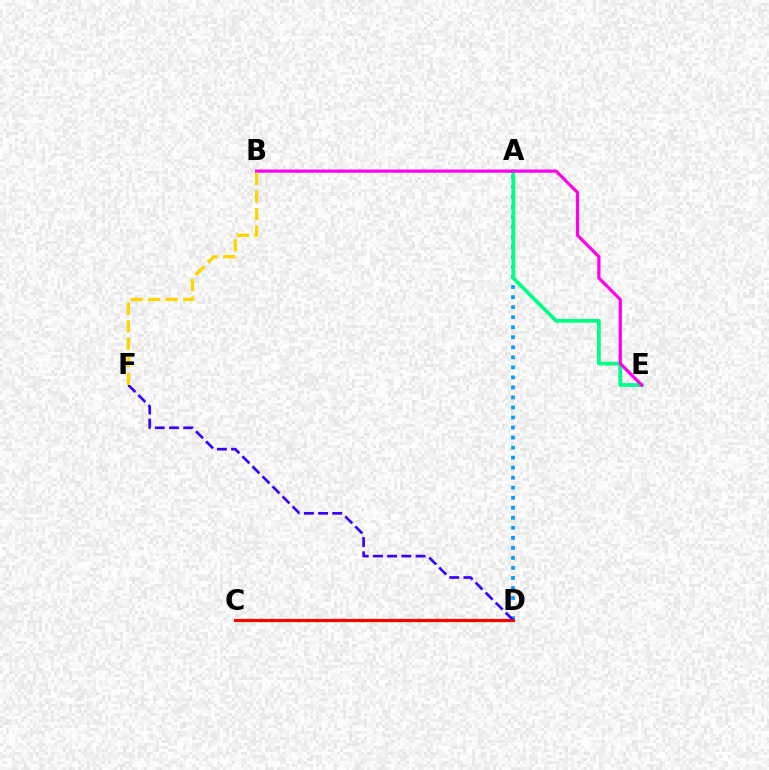{('A', 'D'): [{'color': '#009eff', 'line_style': 'dotted', 'thickness': 2.73}], ('C', 'D'): [{'color': '#4fff00', 'line_style': 'dotted', 'thickness': 2.52}, {'color': '#ff0000', 'line_style': 'solid', 'thickness': 2.27}], ('A', 'E'): [{'color': '#00ff86', 'line_style': 'solid', 'thickness': 2.71}], ('B', 'E'): [{'color': '#ff00ed', 'line_style': 'solid', 'thickness': 2.3}], ('D', 'F'): [{'color': '#3700ff', 'line_style': 'dashed', 'thickness': 1.93}], ('B', 'F'): [{'color': '#ffd500', 'line_style': 'dashed', 'thickness': 2.38}]}